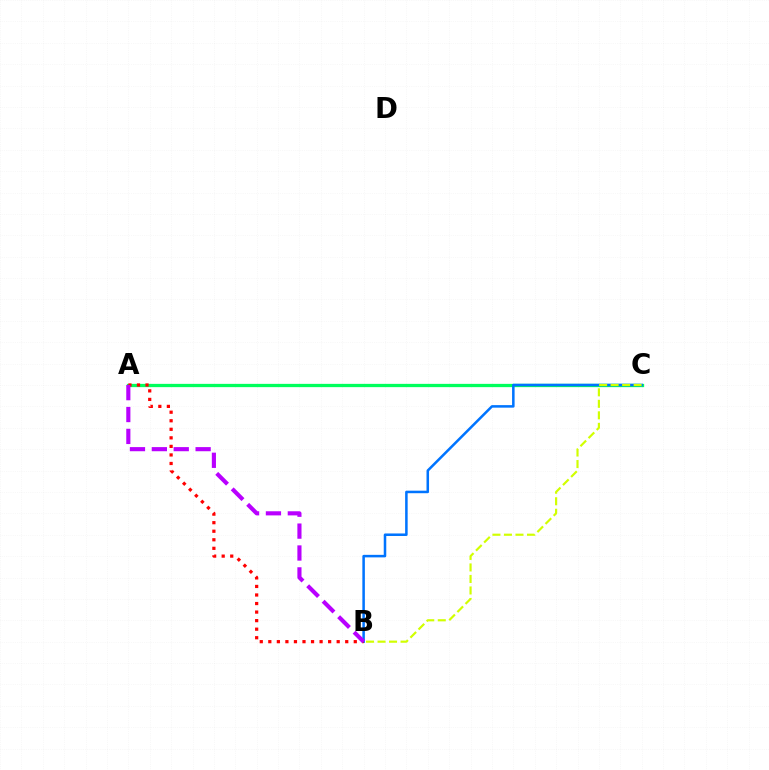{('A', 'C'): [{'color': '#00ff5c', 'line_style': 'solid', 'thickness': 2.36}], ('B', 'C'): [{'color': '#0074ff', 'line_style': 'solid', 'thickness': 1.82}, {'color': '#d1ff00', 'line_style': 'dashed', 'thickness': 1.56}], ('A', 'B'): [{'color': '#ff0000', 'line_style': 'dotted', 'thickness': 2.32}, {'color': '#b900ff', 'line_style': 'dashed', 'thickness': 2.97}]}